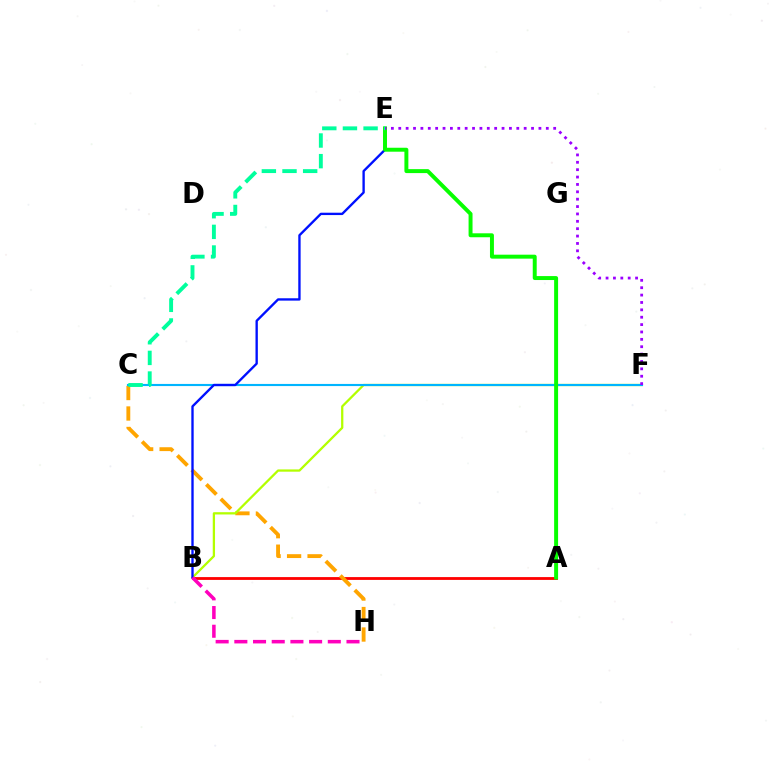{('A', 'B'): [{'color': '#ff0000', 'line_style': 'solid', 'thickness': 2.03}], ('C', 'H'): [{'color': '#ffa500', 'line_style': 'dashed', 'thickness': 2.78}], ('B', 'F'): [{'color': '#b3ff00', 'line_style': 'solid', 'thickness': 1.64}], ('C', 'F'): [{'color': '#00b5ff', 'line_style': 'solid', 'thickness': 1.54}], ('B', 'E'): [{'color': '#0010ff', 'line_style': 'solid', 'thickness': 1.69}], ('A', 'E'): [{'color': '#08ff00', 'line_style': 'solid', 'thickness': 2.85}], ('E', 'F'): [{'color': '#9b00ff', 'line_style': 'dotted', 'thickness': 2.0}], ('B', 'H'): [{'color': '#ff00bd', 'line_style': 'dashed', 'thickness': 2.54}], ('C', 'E'): [{'color': '#00ff9d', 'line_style': 'dashed', 'thickness': 2.8}]}